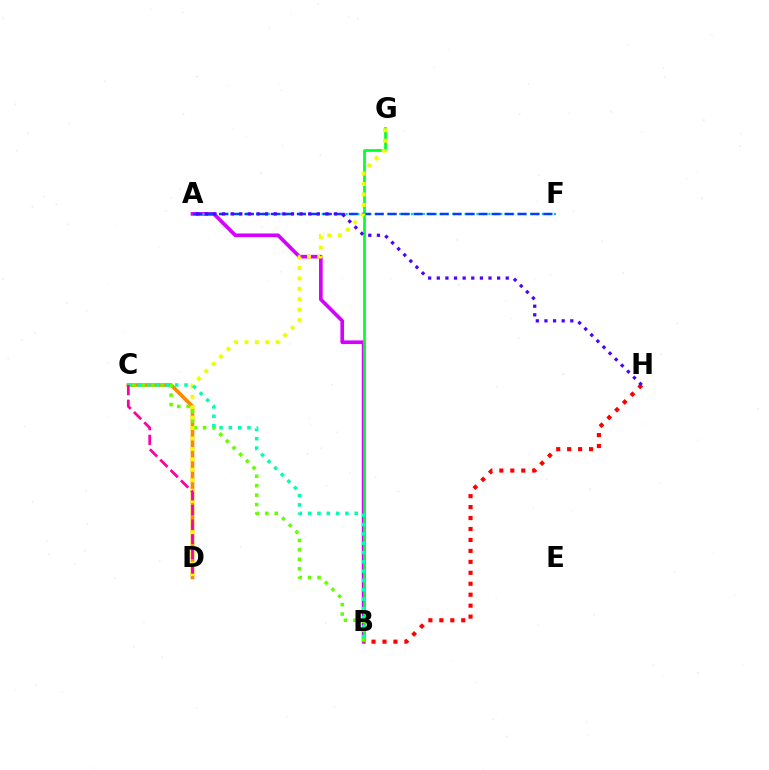{('A', 'B'): [{'color': '#d600ff', 'line_style': 'solid', 'thickness': 2.63}], ('A', 'F'): [{'color': '#00c7ff', 'line_style': 'dotted', 'thickness': 1.62}, {'color': '#003fff', 'line_style': 'dashed', 'thickness': 1.76}], ('B', 'G'): [{'color': '#00ff27', 'line_style': 'solid', 'thickness': 1.94}], ('B', 'H'): [{'color': '#ff0000', 'line_style': 'dotted', 'thickness': 2.98}], ('C', 'D'): [{'color': '#ff8800', 'line_style': 'solid', 'thickness': 2.61}, {'color': '#ff00a0', 'line_style': 'dashed', 'thickness': 1.99}], ('B', 'C'): [{'color': '#66ff00', 'line_style': 'dotted', 'thickness': 2.57}, {'color': '#00ffaf', 'line_style': 'dotted', 'thickness': 2.53}], ('D', 'G'): [{'color': '#eeff00', 'line_style': 'dotted', 'thickness': 2.83}], ('A', 'H'): [{'color': '#4f00ff', 'line_style': 'dotted', 'thickness': 2.34}]}